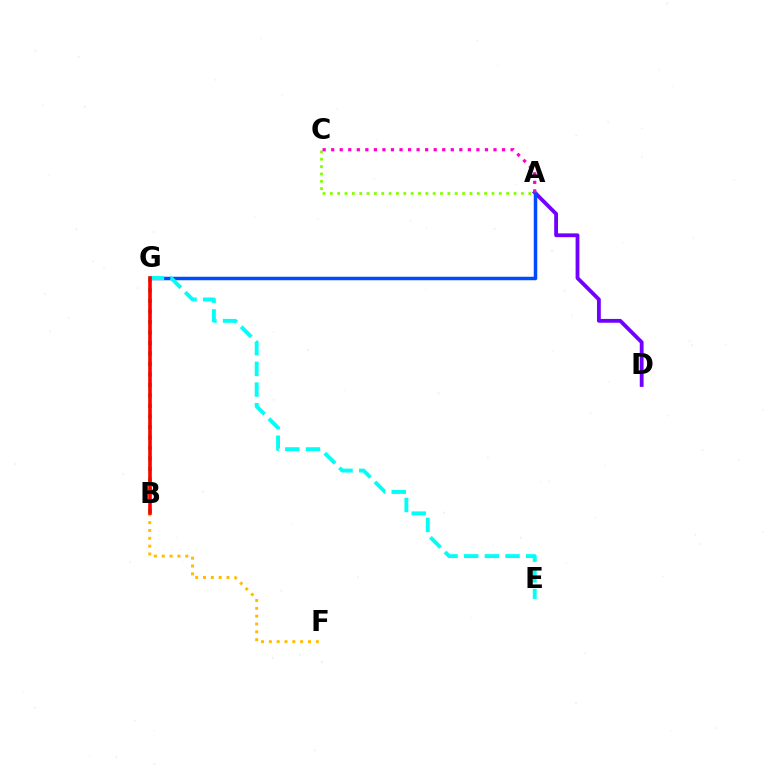{('A', 'D'): [{'color': '#7200ff', 'line_style': 'solid', 'thickness': 2.74}], ('B', 'F'): [{'color': '#ffbd00', 'line_style': 'dotted', 'thickness': 2.13}], ('A', 'G'): [{'color': '#004bff', 'line_style': 'solid', 'thickness': 2.51}], ('B', 'G'): [{'color': '#00ff39', 'line_style': 'dotted', 'thickness': 2.85}, {'color': '#ff0000', 'line_style': 'solid', 'thickness': 2.6}], ('A', 'C'): [{'color': '#84ff00', 'line_style': 'dotted', 'thickness': 2.0}, {'color': '#ff00cf', 'line_style': 'dotted', 'thickness': 2.32}], ('E', 'G'): [{'color': '#00fff6', 'line_style': 'dashed', 'thickness': 2.81}]}